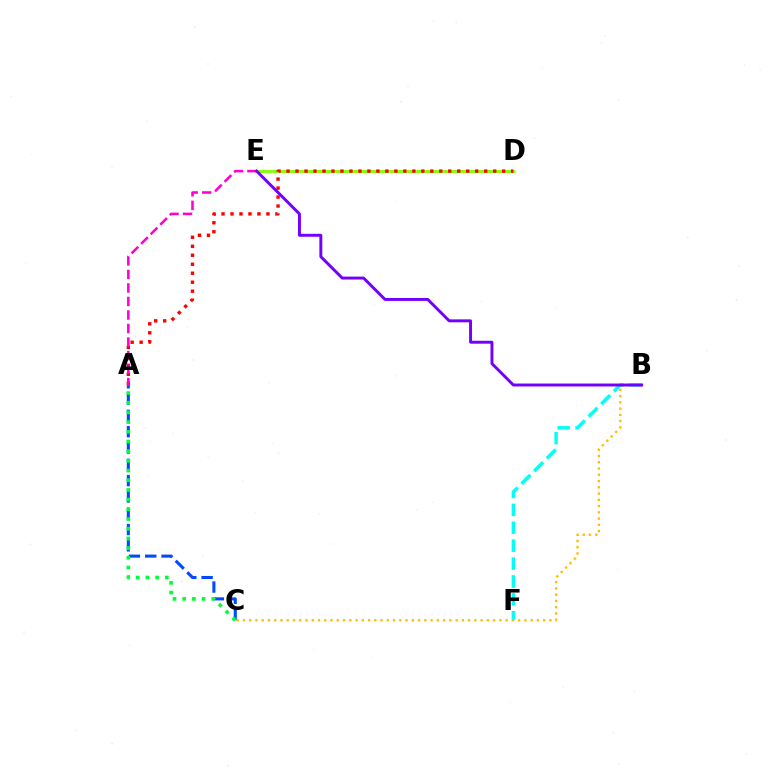{('A', 'C'): [{'color': '#004bff', 'line_style': 'dashed', 'thickness': 2.22}, {'color': '#00ff39', 'line_style': 'dotted', 'thickness': 2.63}], ('B', 'F'): [{'color': '#00fff6', 'line_style': 'dashed', 'thickness': 2.43}], ('D', 'E'): [{'color': '#84ff00', 'line_style': 'solid', 'thickness': 2.06}], ('B', 'C'): [{'color': '#ffbd00', 'line_style': 'dotted', 'thickness': 1.7}], ('A', 'D'): [{'color': '#ff0000', 'line_style': 'dotted', 'thickness': 2.44}], ('A', 'E'): [{'color': '#ff00cf', 'line_style': 'dashed', 'thickness': 1.84}], ('B', 'E'): [{'color': '#7200ff', 'line_style': 'solid', 'thickness': 2.11}]}